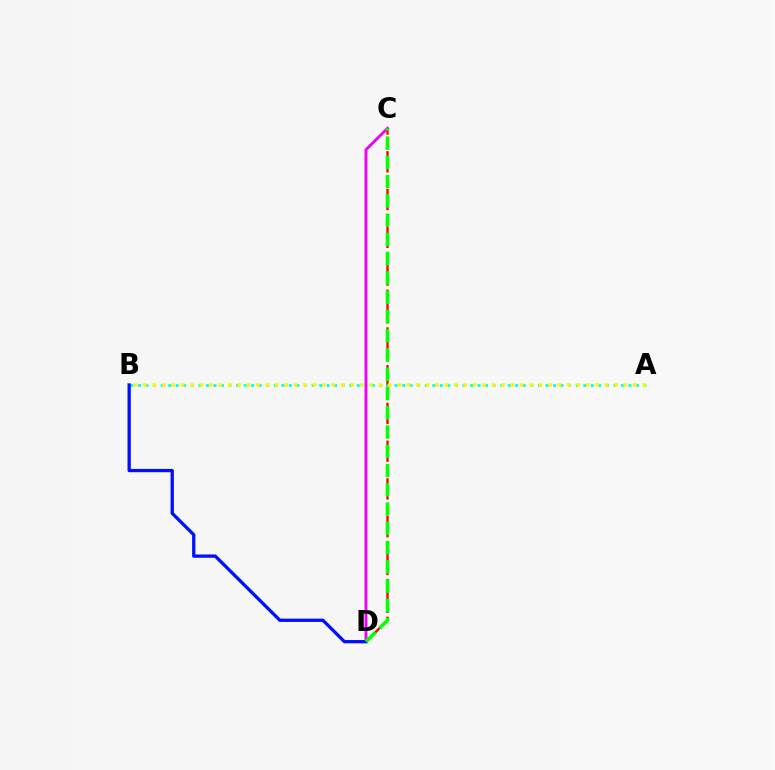{('C', 'D'): [{'color': '#ff0000', 'line_style': 'dashed', 'thickness': 1.71}, {'color': '#ee00ff', 'line_style': 'solid', 'thickness': 2.08}, {'color': '#08ff00', 'line_style': 'dashed', 'thickness': 2.62}], ('A', 'B'): [{'color': '#00fff6', 'line_style': 'dotted', 'thickness': 2.05}, {'color': '#fcf500', 'line_style': 'dotted', 'thickness': 2.56}], ('B', 'D'): [{'color': '#0010ff', 'line_style': 'solid', 'thickness': 2.37}]}